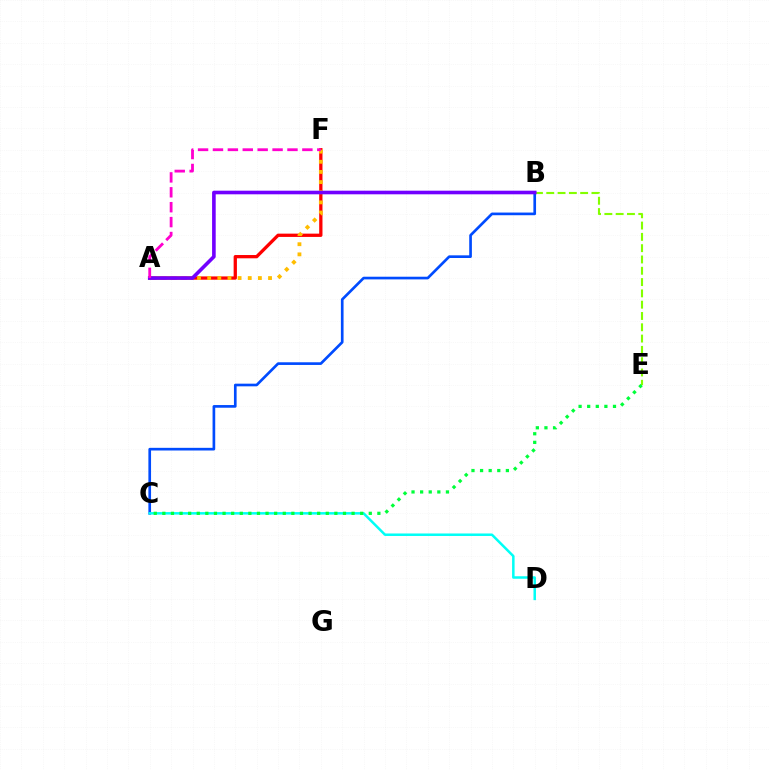{('A', 'F'): [{'color': '#ff0000', 'line_style': 'solid', 'thickness': 2.37}, {'color': '#ffbd00', 'line_style': 'dotted', 'thickness': 2.76}, {'color': '#ff00cf', 'line_style': 'dashed', 'thickness': 2.02}], ('B', 'E'): [{'color': '#84ff00', 'line_style': 'dashed', 'thickness': 1.54}], ('B', 'C'): [{'color': '#004bff', 'line_style': 'solid', 'thickness': 1.92}], ('C', 'D'): [{'color': '#00fff6', 'line_style': 'solid', 'thickness': 1.8}], ('A', 'B'): [{'color': '#7200ff', 'line_style': 'solid', 'thickness': 2.6}], ('C', 'E'): [{'color': '#00ff39', 'line_style': 'dotted', 'thickness': 2.34}]}